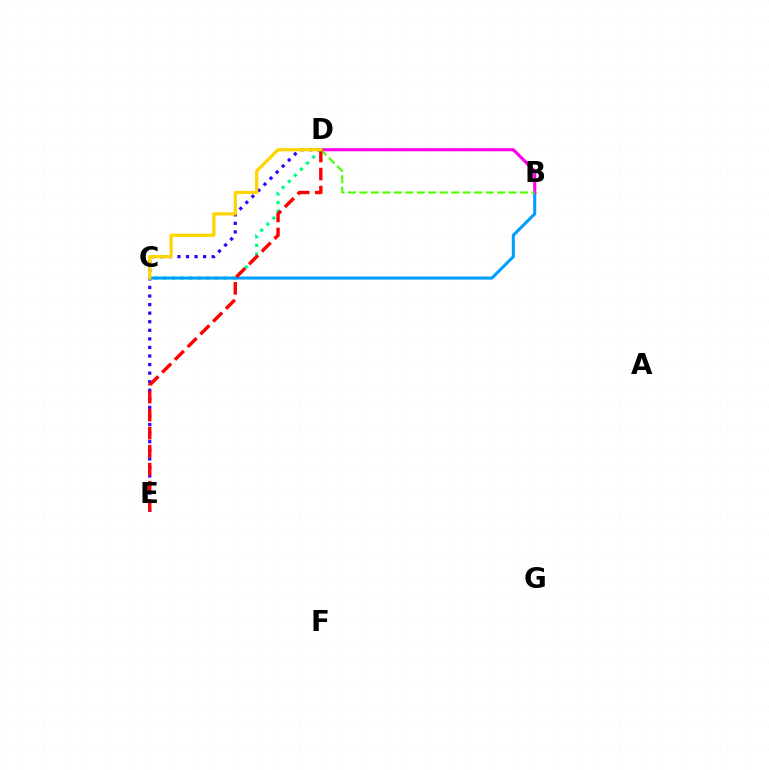{('C', 'D'): [{'color': '#00ff86', 'line_style': 'dotted', 'thickness': 2.34}, {'color': '#ffd500', 'line_style': 'solid', 'thickness': 2.33}], ('D', 'E'): [{'color': '#3700ff', 'line_style': 'dotted', 'thickness': 2.33}, {'color': '#ff0000', 'line_style': 'dashed', 'thickness': 2.45}], ('B', 'C'): [{'color': '#009eff', 'line_style': 'solid', 'thickness': 2.2}], ('B', 'D'): [{'color': '#ff00ed', 'line_style': 'solid', 'thickness': 2.24}, {'color': '#4fff00', 'line_style': 'dashed', 'thickness': 1.56}]}